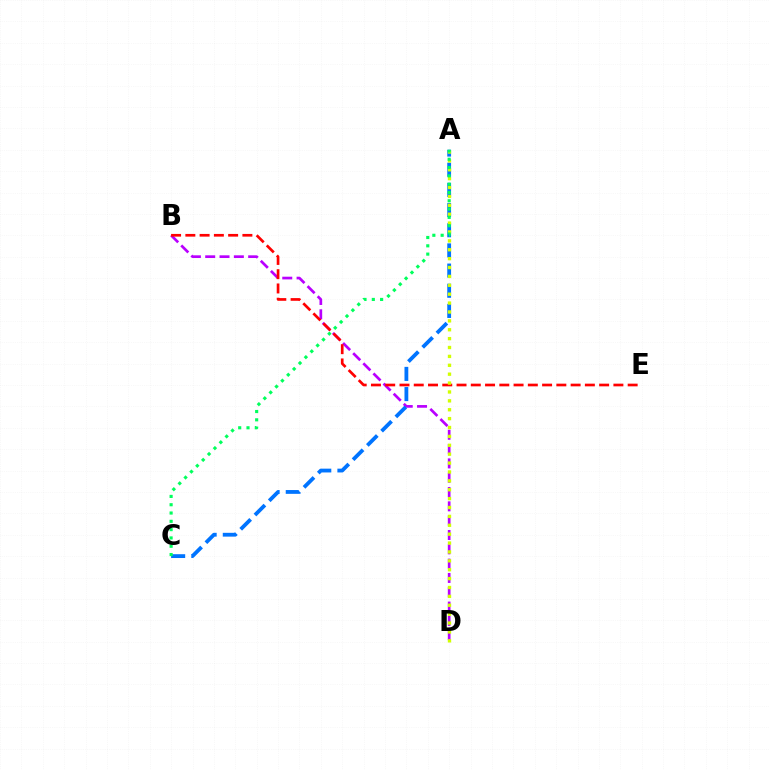{('B', 'D'): [{'color': '#b900ff', 'line_style': 'dashed', 'thickness': 1.95}], ('B', 'E'): [{'color': '#ff0000', 'line_style': 'dashed', 'thickness': 1.94}], ('A', 'C'): [{'color': '#0074ff', 'line_style': 'dashed', 'thickness': 2.74}, {'color': '#00ff5c', 'line_style': 'dotted', 'thickness': 2.26}], ('A', 'D'): [{'color': '#d1ff00', 'line_style': 'dotted', 'thickness': 2.41}]}